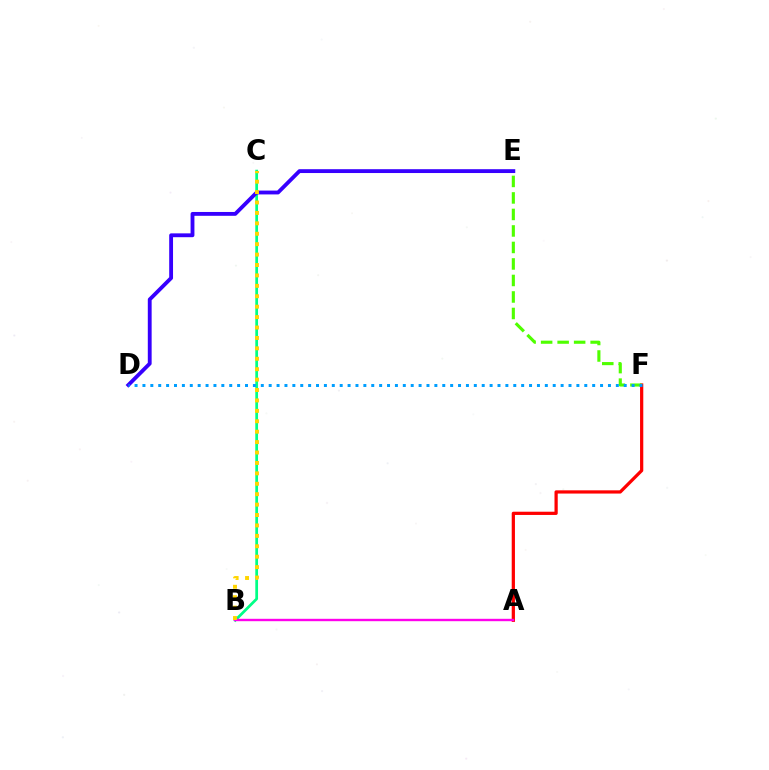{('B', 'C'): [{'color': '#00ff86', 'line_style': 'solid', 'thickness': 1.98}, {'color': '#ffd500', 'line_style': 'dotted', 'thickness': 2.83}], ('A', 'F'): [{'color': '#ff0000', 'line_style': 'solid', 'thickness': 2.33}], ('A', 'B'): [{'color': '#ff00ed', 'line_style': 'solid', 'thickness': 1.72}], ('E', 'F'): [{'color': '#4fff00', 'line_style': 'dashed', 'thickness': 2.24}], ('D', 'E'): [{'color': '#3700ff', 'line_style': 'solid', 'thickness': 2.77}], ('D', 'F'): [{'color': '#009eff', 'line_style': 'dotted', 'thickness': 2.14}]}